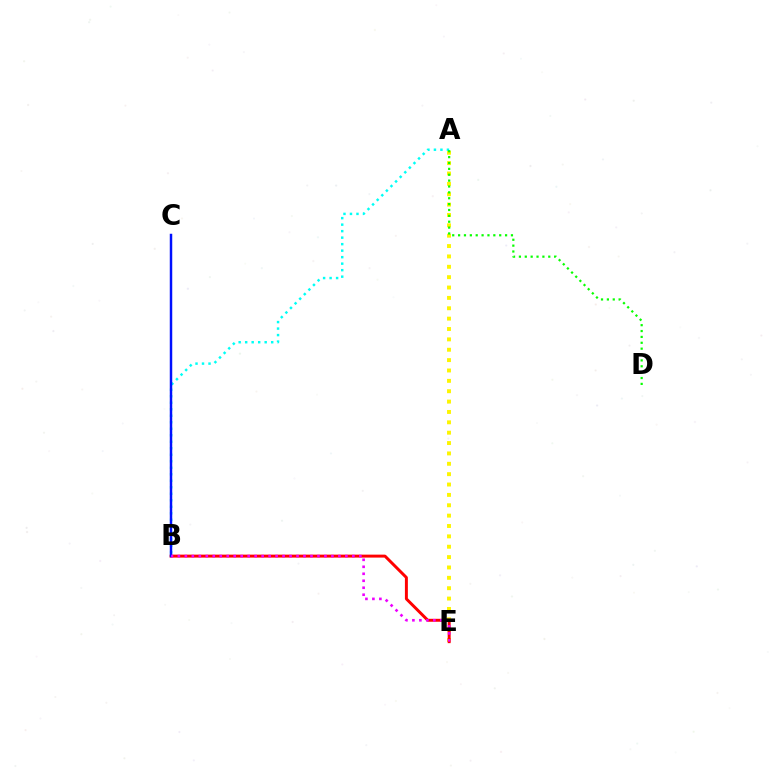{('A', 'E'): [{'color': '#fcf500', 'line_style': 'dotted', 'thickness': 2.82}], ('B', 'E'): [{'color': '#ff0000', 'line_style': 'solid', 'thickness': 2.13}, {'color': '#ee00ff', 'line_style': 'dotted', 'thickness': 1.9}], ('A', 'B'): [{'color': '#00fff6', 'line_style': 'dotted', 'thickness': 1.77}], ('B', 'C'): [{'color': '#0010ff', 'line_style': 'solid', 'thickness': 1.78}], ('A', 'D'): [{'color': '#08ff00', 'line_style': 'dotted', 'thickness': 1.6}]}